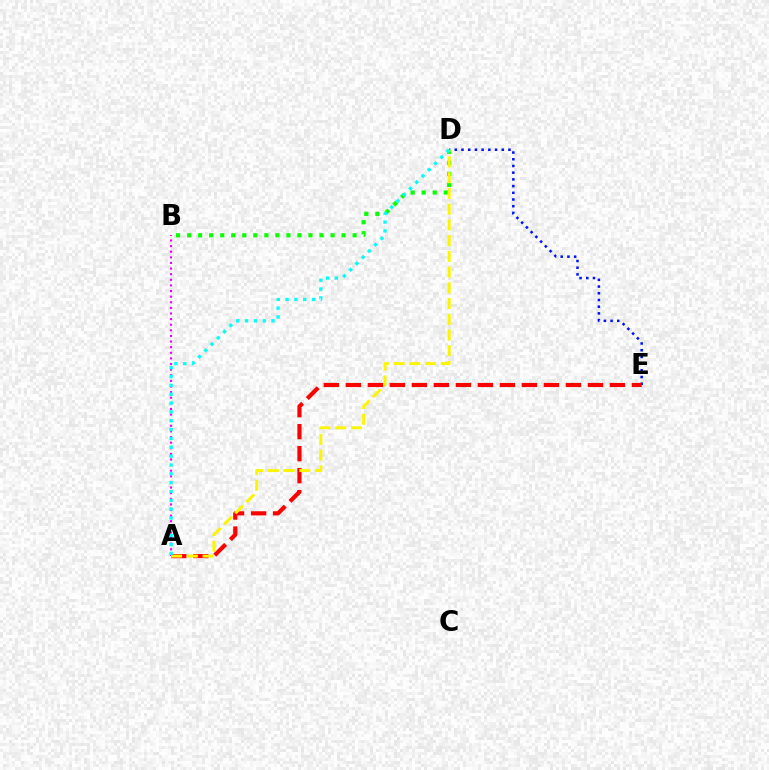{('A', 'B'): [{'color': '#ee00ff', 'line_style': 'dotted', 'thickness': 1.53}], ('D', 'E'): [{'color': '#0010ff', 'line_style': 'dotted', 'thickness': 1.82}], ('A', 'E'): [{'color': '#ff0000', 'line_style': 'dashed', 'thickness': 2.99}], ('B', 'D'): [{'color': '#08ff00', 'line_style': 'dotted', 'thickness': 3.0}], ('A', 'D'): [{'color': '#fcf500', 'line_style': 'dashed', 'thickness': 2.14}, {'color': '#00fff6', 'line_style': 'dotted', 'thickness': 2.4}]}